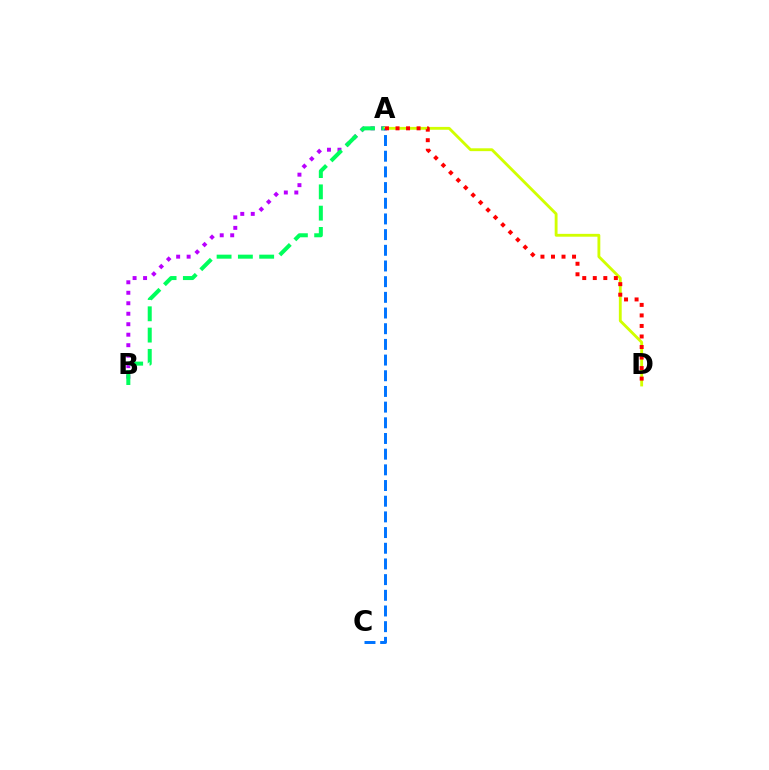{('A', 'B'): [{'color': '#b900ff', 'line_style': 'dotted', 'thickness': 2.85}, {'color': '#00ff5c', 'line_style': 'dashed', 'thickness': 2.89}], ('A', 'D'): [{'color': '#d1ff00', 'line_style': 'solid', 'thickness': 2.05}, {'color': '#ff0000', 'line_style': 'dotted', 'thickness': 2.86}], ('A', 'C'): [{'color': '#0074ff', 'line_style': 'dashed', 'thickness': 2.13}]}